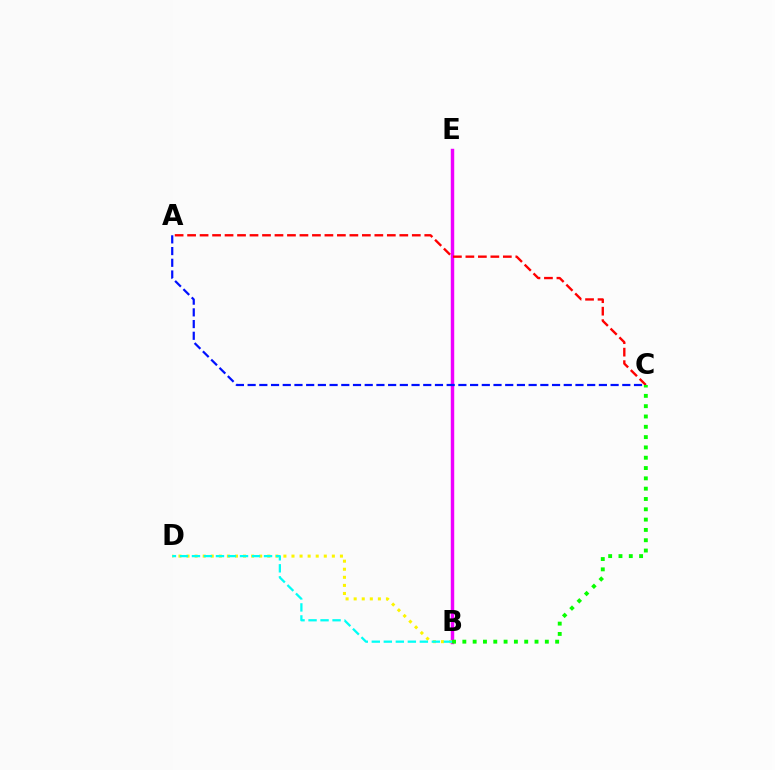{('B', 'E'): [{'color': '#ee00ff', 'line_style': 'solid', 'thickness': 2.47}], ('B', 'D'): [{'color': '#fcf500', 'line_style': 'dotted', 'thickness': 2.19}, {'color': '#00fff6', 'line_style': 'dashed', 'thickness': 1.63}], ('A', 'C'): [{'color': '#ff0000', 'line_style': 'dashed', 'thickness': 1.7}, {'color': '#0010ff', 'line_style': 'dashed', 'thickness': 1.59}], ('B', 'C'): [{'color': '#08ff00', 'line_style': 'dotted', 'thickness': 2.8}]}